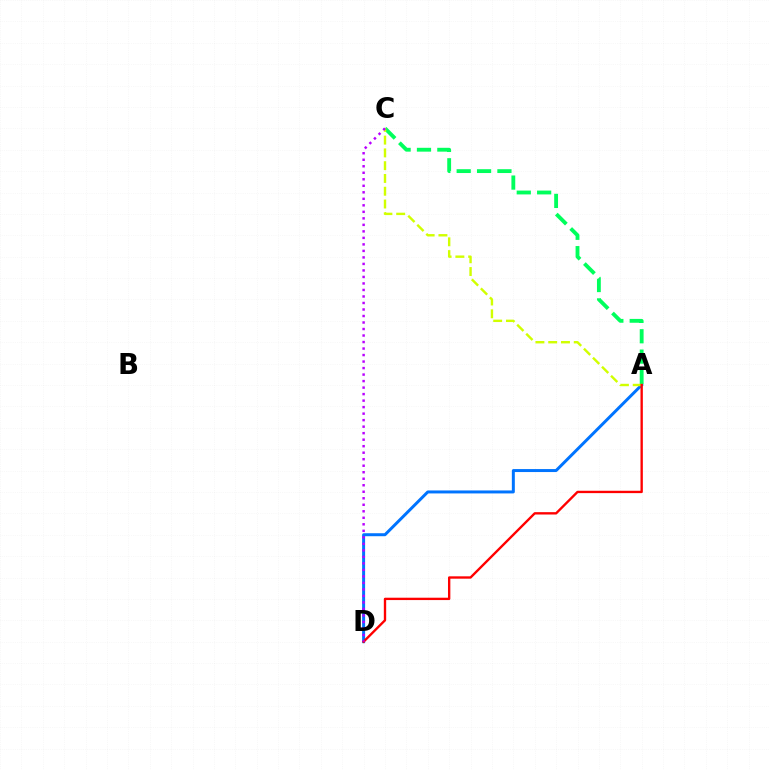{('A', 'D'): [{'color': '#0074ff', 'line_style': 'solid', 'thickness': 2.15}, {'color': '#ff0000', 'line_style': 'solid', 'thickness': 1.7}], ('A', 'C'): [{'color': '#00ff5c', 'line_style': 'dashed', 'thickness': 2.77}, {'color': '#d1ff00', 'line_style': 'dashed', 'thickness': 1.74}], ('C', 'D'): [{'color': '#b900ff', 'line_style': 'dotted', 'thickness': 1.77}]}